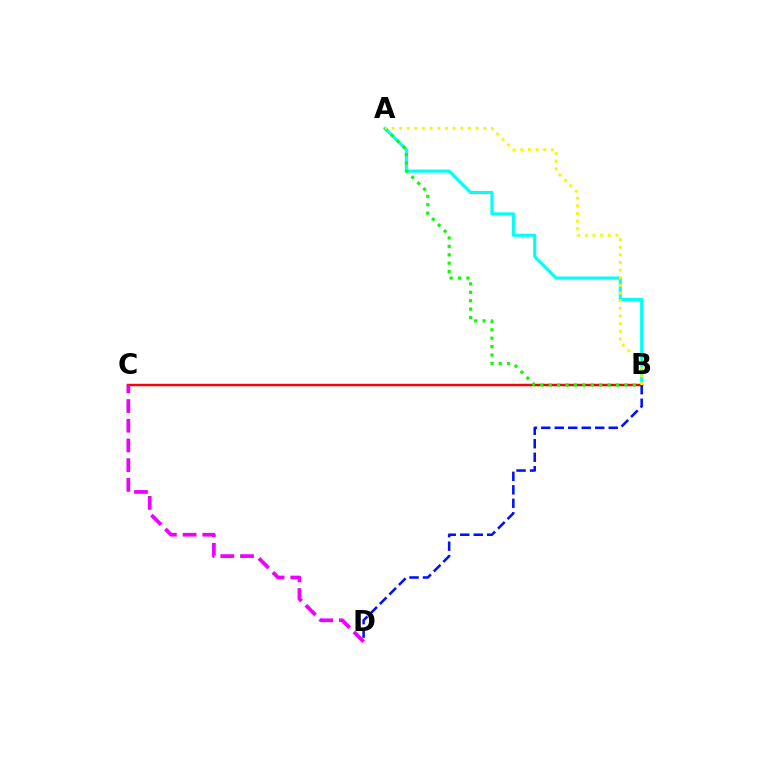{('A', 'B'): [{'color': '#00fff6', 'line_style': 'solid', 'thickness': 2.23}, {'color': '#08ff00', 'line_style': 'dotted', 'thickness': 2.29}, {'color': '#fcf500', 'line_style': 'dotted', 'thickness': 2.08}], ('B', 'C'): [{'color': '#ff0000', 'line_style': 'solid', 'thickness': 1.77}], ('C', 'D'): [{'color': '#ee00ff', 'line_style': 'dashed', 'thickness': 2.68}], ('B', 'D'): [{'color': '#0010ff', 'line_style': 'dashed', 'thickness': 1.83}]}